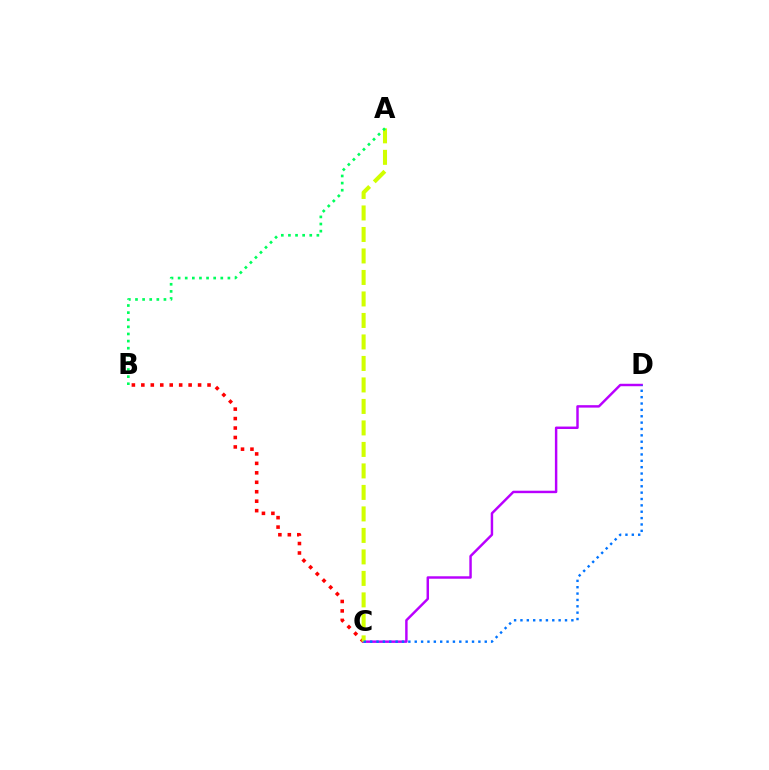{('B', 'C'): [{'color': '#ff0000', 'line_style': 'dotted', 'thickness': 2.57}], ('C', 'D'): [{'color': '#b900ff', 'line_style': 'solid', 'thickness': 1.76}, {'color': '#0074ff', 'line_style': 'dotted', 'thickness': 1.73}], ('A', 'C'): [{'color': '#d1ff00', 'line_style': 'dashed', 'thickness': 2.92}], ('A', 'B'): [{'color': '#00ff5c', 'line_style': 'dotted', 'thickness': 1.93}]}